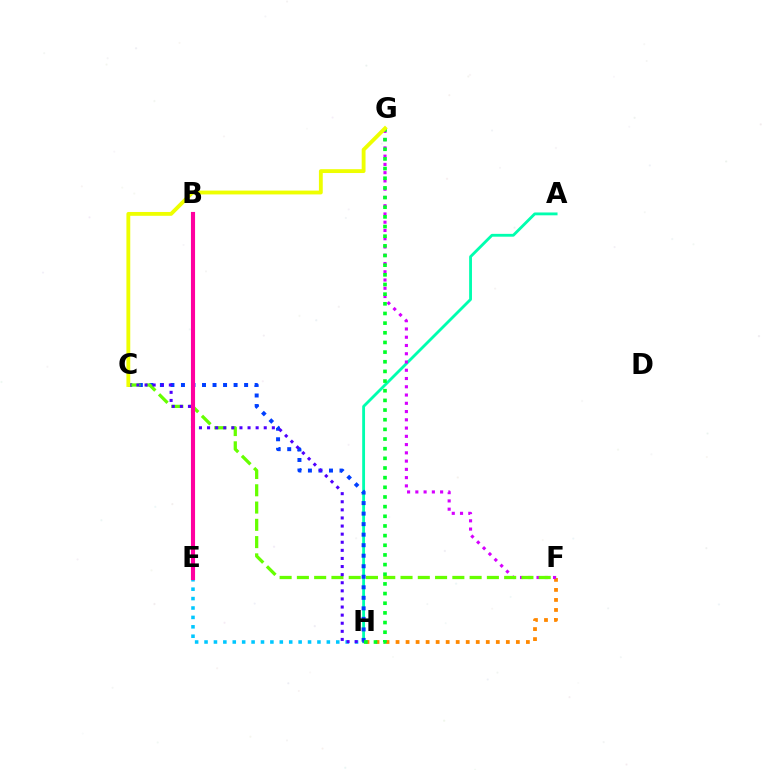{('B', 'E'): [{'color': '#ff0000', 'line_style': 'dotted', 'thickness': 2.68}, {'color': '#ff00a0', 'line_style': 'solid', 'thickness': 2.96}], ('A', 'H'): [{'color': '#00ffaf', 'line_style': 'solid', 'thickness': 2.04}], ('F', 'H'): [{'color': '#ff8800', 'line_style': 'dotted', 'thickness': 2.72}], ('F', 'G'): [{'color': '#d600ff', 'line_style': 'dotted', 'thickness': 2.24}], ('C', 'H'): [{'color': '#003fff', 'line_style': 'dotted', 'thickness': 2.86}, {'color': '#4f00ff', 'line_style': 'dotted', 'thickness': 2.2}], ('G', 'H'): [{'color': '#00ff27', 'line_style': 'dotted', 'thickness': 2.62}], ('C', 'F'): [{'color': '#66ff00', 'line_style': 'dashed', 'thickness': 2.35}], ('E', 'H'): [{'color': '#00c7ff', 'line_style': 'dotted', 'thickness': 2.56}], ('C', 'G'): [{'color': '#eeff00', 'line_style': 'solid', 'thickness': 2.76}]}